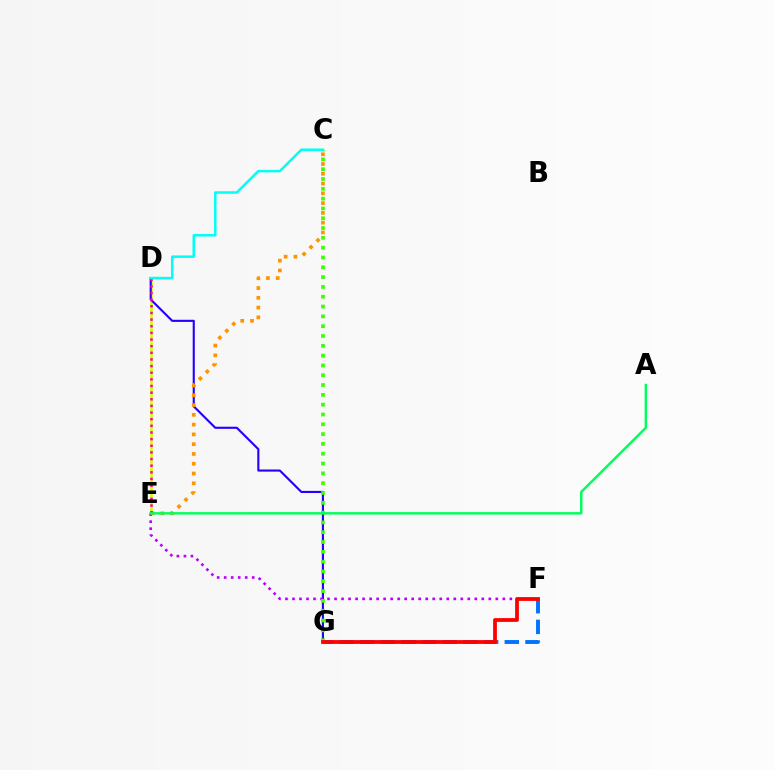{('D', 'E'): [{'color': '#d1ff00', 'line_style': 'solid', 'thickness': 1.81}, {'color': '#ff00ac', 'line_style': 'dotted', 'thickness': 1.8}], ('D', 'G'): [{'color': '#2500ff', 'line_style': 'solid', 'thickness': 1.53}], ('E', 'F'): [{'color': '#b900ff', 'line_style': 'dotted', 'thickness': 1.91}], ('C', 'E'): [{'color': '#ff9400', 'line_style': 'dotted', 'thickness': 2.66}], ('C', 'G'): [{'color': '#3dff00', 'line_style': 'dotted', 'thickness': 2.67}], ('A', 'E'): [{'color': '#00ff5c', 'line_style': 'solid', 'thickness': 1.76}], ('C', 'D'): [{'color': '#00fff6', 'line_style': 'solid', 'thickness': 1.8}], ('F', 'G'): [{'color': '#0074ff', 'line_style': 'dashed', 'thickness': 2.81}, {'color': '#ff0000', 'line_style': 'solid', 'thickness': 2.72}]}